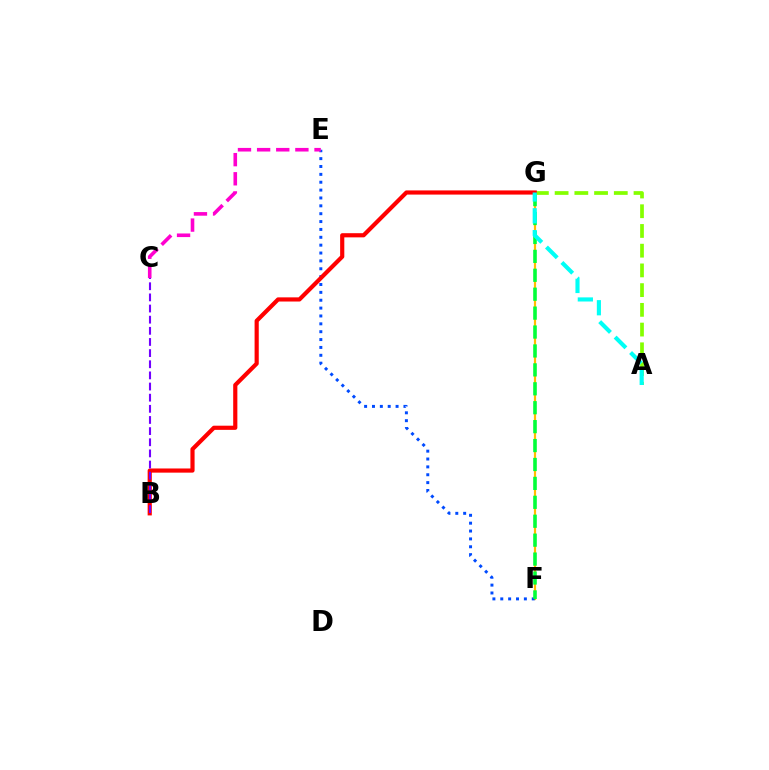{('F', 'G'): [{'color': '#ffbd00', 'line_style': 'solid', 'thickness': 1.58}, {'color': '#00ff39', 'line_style': 'dashed', 'thickness': 2.57}], ('E', 'F'): [{'color': '#004bff', 'line_style': 'dotted', 'thickness': 2.14}], ('A', 'G'): [{'color': '#84ff00', 'line_style': 'dashed', 'thickness': 2.68}, {'color': '#00fff6', 'line_style': 'dashed', 'thickness': 2.97}], ('B', 'G'): [{'color': '#ff0000', 'line_style': 'solid', 'thickness': 3.0}], ('C', 'E'): [{'color': '#ff00cf', 'line_style': 'dashed', 'thickness': 2.6}], ('B', 'C'): [{'color': '#7200ff', 'line_style': 'dashed', 'thickness': 1.51}]}